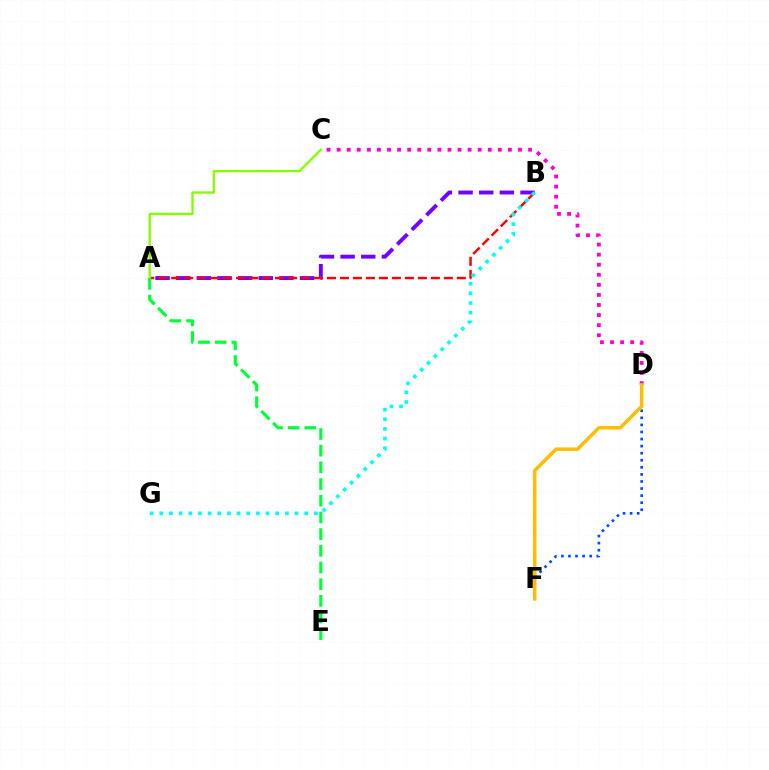{('A', 'B'): [{'color': '#7200ff', 'line_style': 'dashed', 'thickness': 2.8}, {'color': '#ff0000', 'line_style': 'dashed', 'thickness': 1.76}], ('D', 'F'): [{'color': '#004bff', 'line_style': 'dotted', 'thickness': 1.92}, {'color': '#ffbd00', 'line_style': 'solid', 'thickness': 2.52}], ('A', 'C'): [{'color': '#84ff00', 'line_style': 'solid', 'thickness': 1.68}], ('B', 'G'): [{'color': '#00fff6', 'line_style': 'dotted', 'thickness': 2.62}], ('A', 'E'): [{'color': '#00ff39', 'line_style': 'dashed', 'thickness': 2.27}], ('C', 'D'): [{'color': '#ff00cf', 'line_style': 'dotted', 'thickness': 2.74}]}